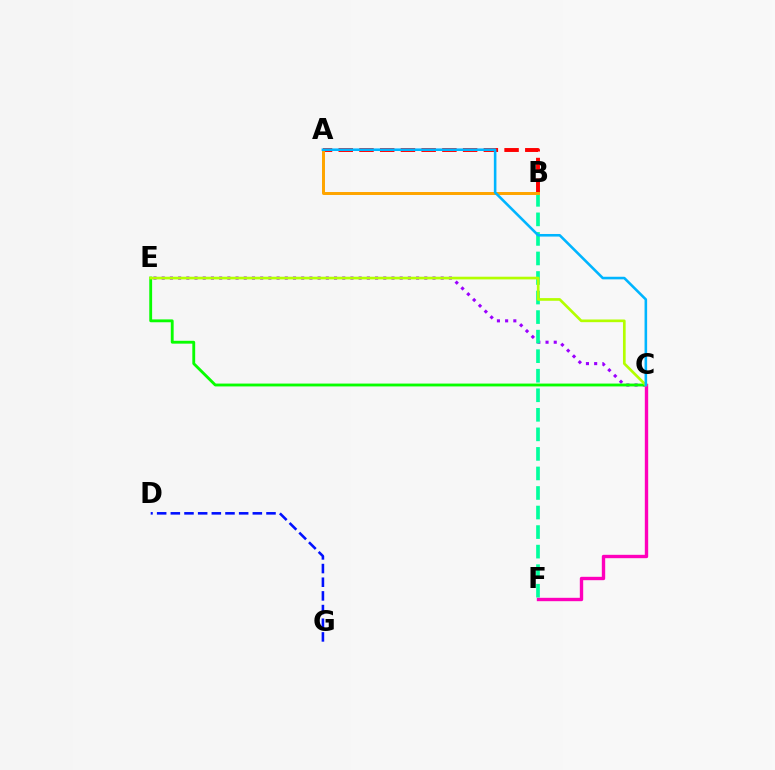{('C', 'E'): [{'color': '#9b00ff', 'line_style': 'dotted', 'thickness': 2.23}, {'color': '#08ff00', 'line_style': 'solid', 'thickness': 2.05}, {'color': '#b3ff00', 'line_style': 'solid', 'thickness': 1.93}], ('B', 'F'): [{'color': '#00ff9d', 'line_style': 'dashed', 'thickness': 2.66}], ('C', 'F'): [{'color': '#ff00bd', 'line_style': 'solid', 'thickness': 2.43}], ('A', 'B'): [{'color': '#ff0000', 'line_style': 'dashed', 'thickness': 2.82}, {'color': '#ffa500', 'line_style': 'solid', 'thickness': 2.15}], ('D', 'G'): [{'color': '#0010ff', 'line_style': 'dashed', 'thickness': 1.86}], ('A', 'C'): [{'color': '#00b5ff', 'line_style': 'solid', 'thickness': 1.86}]}